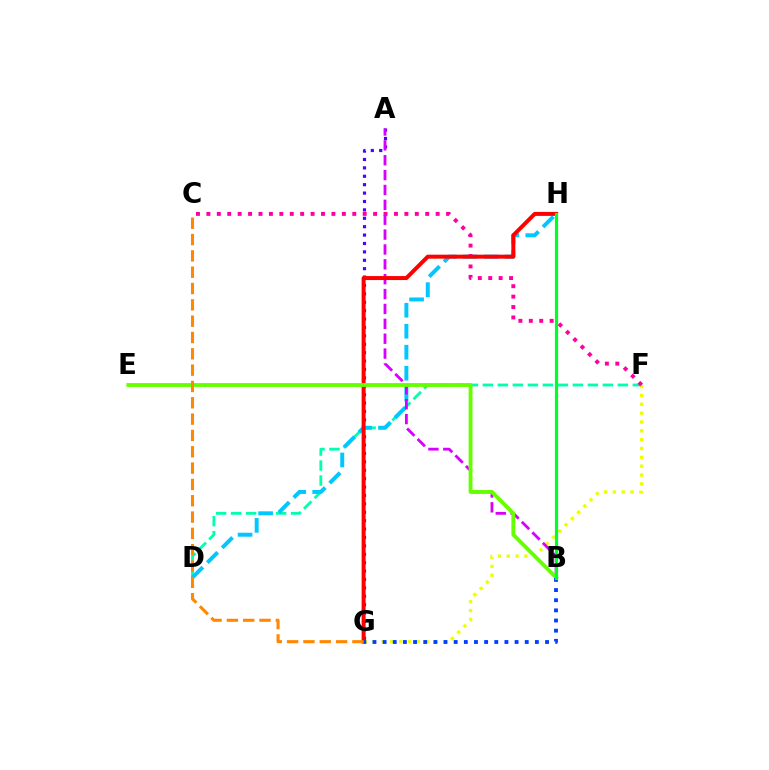{('D', 'F'): [{'color': '#00ffaf', 'line_style': 'dashed', 'thickness': 2.04}], ('A', 'G'): [{'color': '#4f00ff', 'line_style': 'dotted', 'thickness': 2.28}], ('D', 'H'): [{'color': '#00c7ff', 'line_style': 'dashed', 'thickness': 2.85}], ('F', 'G'): [{'color': '#eeff00', 'line_style': 'dotted', 'thickness': 2.4}], ('C', 'F'): [{'color': '#ff00a0', 'line_style': 'dotted', 'thickness': 2.83}], ('A', 'B'): [{'color': '#d600ff', 'line_style': 'dashed', 'thickness': 2.02}], ('G', 'H'): [{'color': '#ff0000', 'line_style': 'solid', 'thickness': 2.87}], ('B', 'E'): [{'color': '#66ff00', 'line_style': 'solid', 'thickness': 2.77}], ('C', 'G'): [{'color': '#ff8800', 'line_style': 'dashed', 'thickness': 2.22}], ('B', 'G'): [{'color': '#003fff', 'line_style': 'dotted', 'thickness': 2.76}], ('B', 'H'): [{'color': '#00ff27', 'line_style': 'solid', 'thickness': 2.3}]}